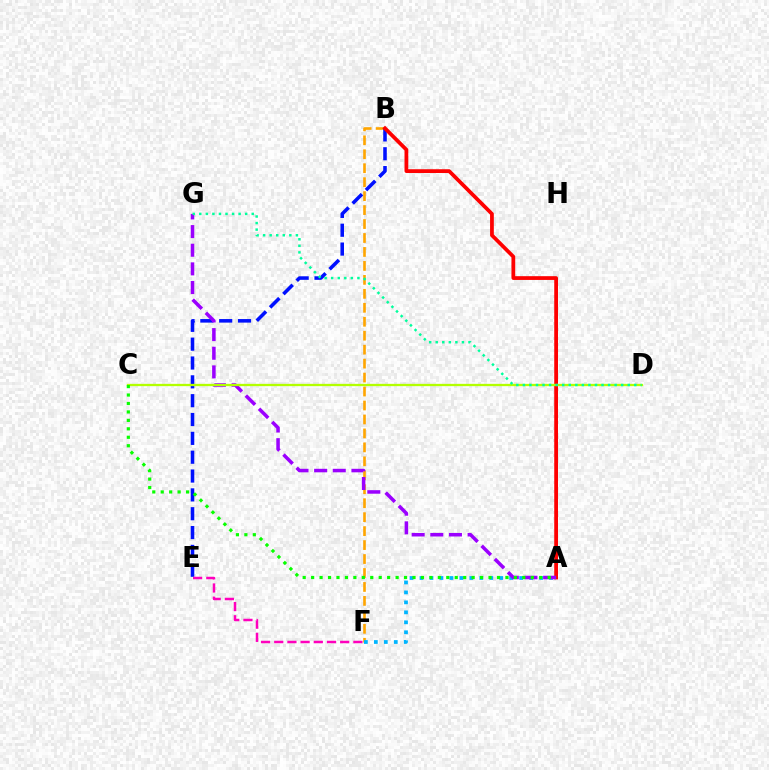{('B', 'F'): [{'color': '#ffa500', 'line_style': 'dashed', 'thickness': 1.9}], ('B', 'E'): [{'color': '#0010ff', 'line_style': 'dashed', 'thickness': 2.56}], ('E', 'F'): [{'color': '#ff00bd', 'line_style': 'dashed', 'thickness': 1.79}], ('A', 'B'): [{'color': '#ff0000', 'line_style': 'solid', 'thickness': 2.71}], ('A', 'F'): [{'color': '#00b5ff', 'line_style': 'dotted', 'thickness': 2.71}], ('A', 'G'): [{'color': '#9b00ff', 'line_style': 'dashed', 'thickness': 2.53}], ('C', 'D'): [{'color': '#b3ff00', 'line_style': 'solid', 'thickness': 1.65}], ('A', 'C'): [{'color': '#08ff00', 'line_style': 'dotted', 'thickness': 2.3}], ('D', 'G'): [{'color': '#00ff9d', 'line_style': 'dotted', 'thickness': 1.78}]}